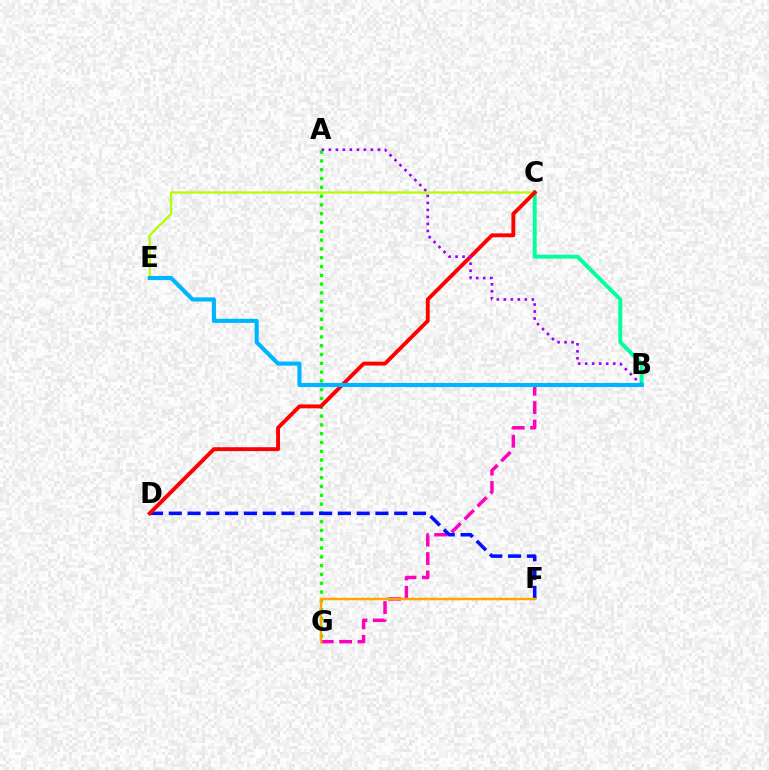{('C', 'E'): [{'color': '#b3ff00', 'line_style': 'solid', 'thickness': 1.62}], ('A', 'G'): [{'color': '#08ff00', 'line_style': 'dotted', 'thickness': 2.39}], ('B', 'G'): [{'color': '#ff00bd', 'line_style': 'dashed', 'thickness': 2.49}], ('D', 'F'): [{'color': '#0010ff', 'line_style': 'dashed', 'thickness': 2.55}], ('B', 'C'): [{'color': '#00ff9d', 'line_style': 'solid', 'thickness': 2.82}], ('C', 'D'): [{'color': '#ff0000', 'line_style': 'solid', 'thickness': 2.8}], ('F', 'G'): [{'color': '#ffa500', 'line_style': 'solid', 'thickness': 1.8}], ('A', 'B'): [{'color': '#9b00ff', 'line_style': 'dotted', 'thickness': 1.9}], ('B', 'E'): [{'color': '#00b5ff', 'line_style': 'solid', 'thickness': 2.96}]}